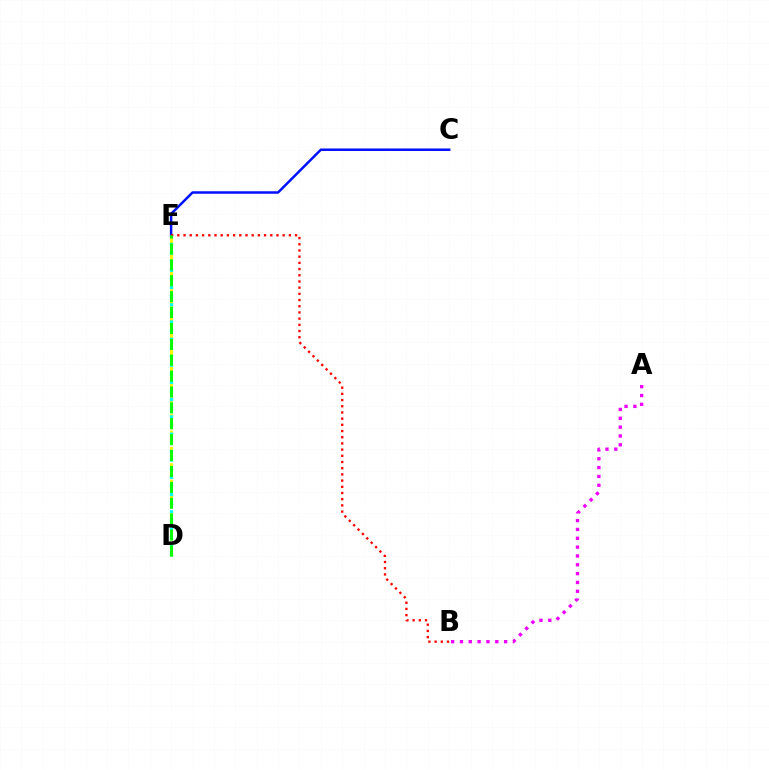{('C', 'E'): [{'color': '#0010ff', 'line_style': 'solid', 'thickness': 1.79}], ('D', 'E'): [{'color': '#fcf500', 'line_style': 'dashed', 'thickness': 2.22}, {'color': '#00fff6', 'line_style': 'dotted', 'thickness': 2.34}, {'color': '#08ff00', 'line_style': 'dashed', 'thickness': 2.16}], ('B', 'E'): [{'color': '#ff0000', 'line_style': 'dotted', 'thickness': 1.68}], ('A', 'B'): [{'color': '#ee00ff', 'line_style': 'dotted', 'thickness': 2.4}]}